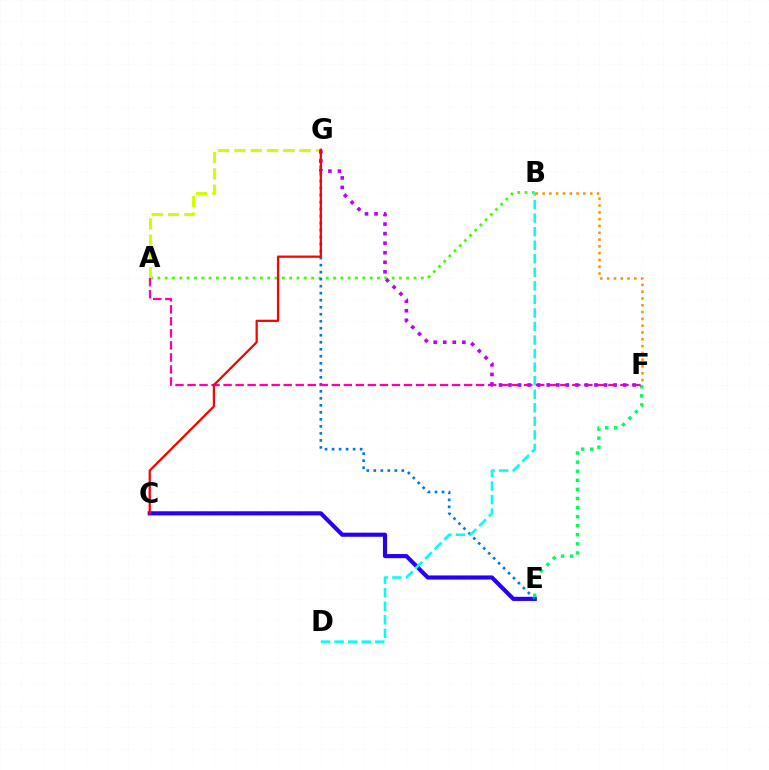{('A', 'B'): [{'color': '#3dff00', 'line_style': 'dotted', 'thickness': 1.99}], ('C', 'E'): [{'color': '#2500ff', 'line_style': 'solid', 'thickness': 2.97}], ('A', 'G'): [{'color': '#d1ff00', 'line_style': 'dashed', 'thickness': 2.21}], ('E', 'G'): [{'color': '#0074ff', 'line_style': 'dotted', 'thickness': 1.9}], ('E', 'F'): [{'color': '#00ff5c', 'line_style': 'dotted', 'thickness': 2.47}], ('A', 'F'): [{'color': '#ff00ac', 'line_style': 'dashed', 'thickness': 1.63}], ('F', 'G'): [{'color': '#b900ff', 'line_style': 'dotted', 'thickness': 2.6}], ('C', 'G'): [{'color': '#ff0000', 'line_style': 'solid', 'thickness': 1.61}], ('B', 'D'): [{'color': '#00fff6', 'line_style': 'dashed', 'thickness': 1.84}], ('B', 'F'): [{'color': '#ff9400', 'line_style': 'dotted', 'thickness': 1.85}]}